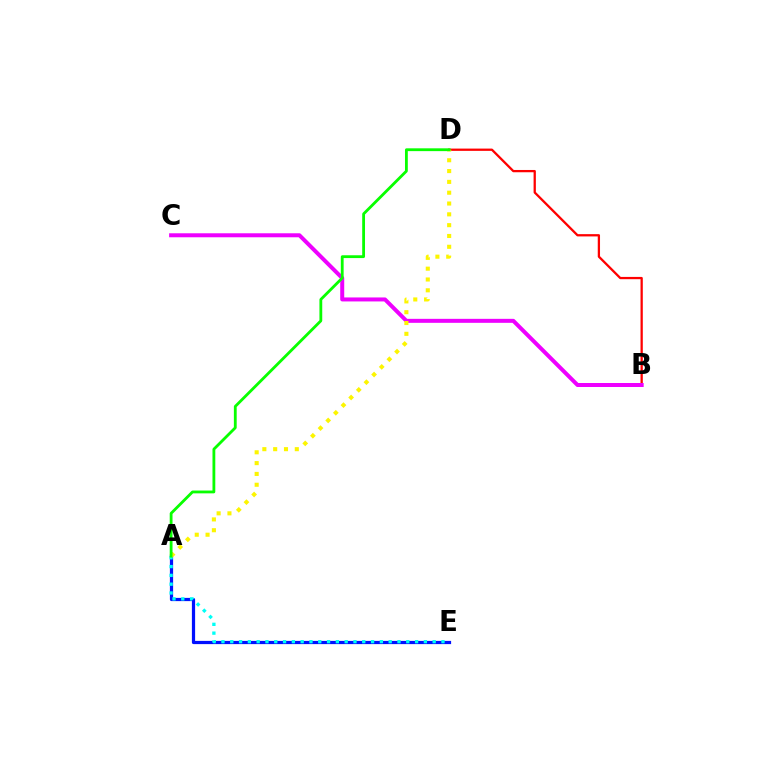{('A', 'E'): [{'color': '#0010ff', 'line_style': 'solid', 'thickness': 2.32}, {'color': '#00fff6', 'line_style': 'dotted', 'thickness': 2.39}], ('B', 'D'): [{'color': '#ff0000', 'line_style': 'solid', 'thickness': 1.64}], ('B', 'C'): [{'color': '#ee00ff', 'line_style': 'solid', 'thickness': 2.87}], ('A', 'D'): [{'color': '#fcf500', 'line_style': 'dotted', 'thickness': 2.94}, {'color': '#08ff00', 'line_style': 'solid', 'thickness': 2.02}]}